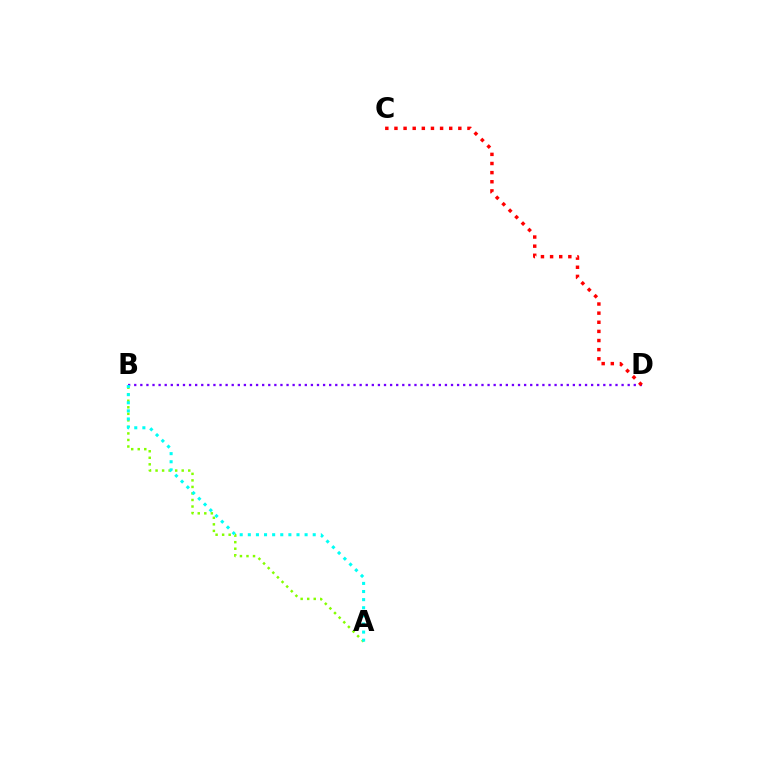{('A', 'B'): [{'color': '#84ff00', 'line_style': 'dotted', 'thickness': 1.78}, {'color': '#00fff6', 'line_style': 'dotted', 'thickness': 2.2}], ('B', 'D'): [{'color': '#7200ff', 'line_style': 'dotted', 'thickness': 1.66}], ('C', 'D'): [{'color': '#ff0000', 'line_style': 'dotted', 'thickness': 2.48}]}